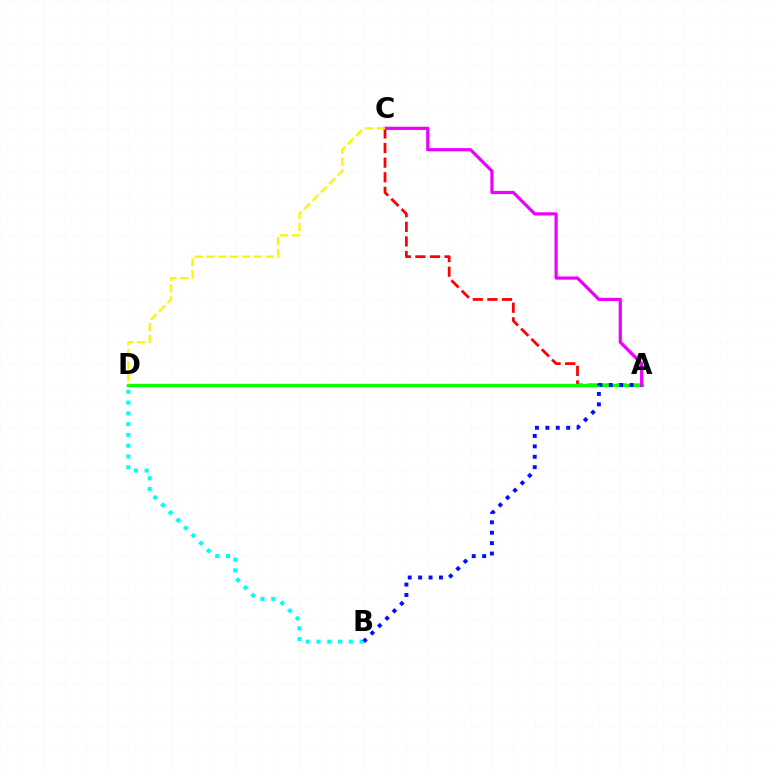{('A', 'C'): [{'color': '#ff0000', 'line_style': 'dashed', 'thickness': 1.98}, {'color': '#ee00ff', 'line_style': 'solid', 'thickness': 2.31}], ('A', 'D'): [{'color': '#08ff00', 'line_style': 'solid', 'thickness': 2.42}], ('B', 'D'): [{'color': '#00fff6', 'line_style': 'dotted', 'thickness': 2.93}], ('A', 'B'): [{'color': '#0010ff', 'line_style': 'dotted', 'thickness': 2.83}], ('C', 'D'): [{'color': '#fcf500', 'line_style': 'dashed', 'thickness': 1.61}]}